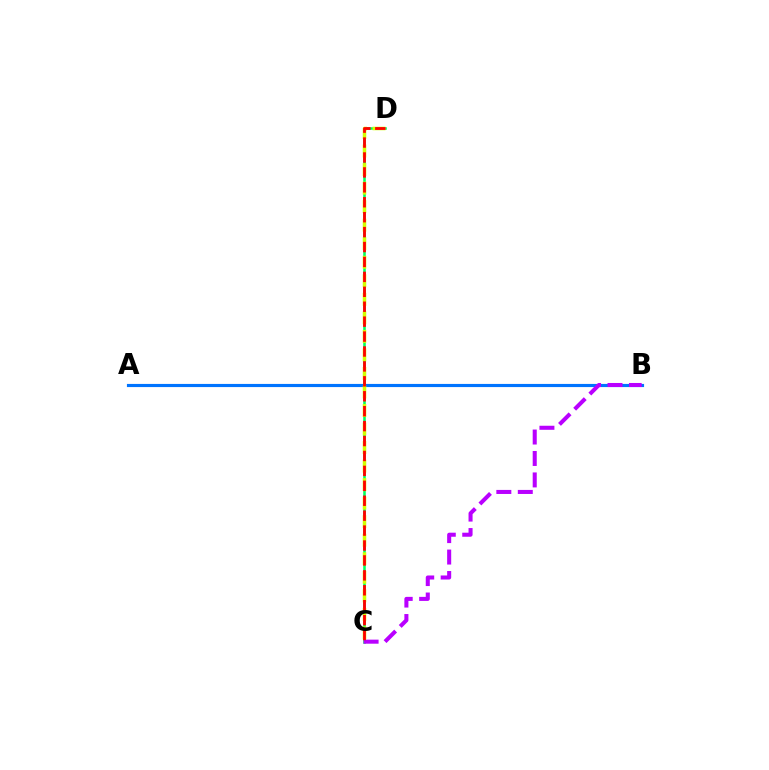{('A', 'B'): [{'color': '#0074ff', 'line_style': 'solid', 'thickness': 2.27}], ('C', 'D'): [{'color': '#00ff5c', 'line_style': 'solid', 'thickness': 1.85}, {'color': '#d1ff00', 'line_style': 'dashed', 'thickness': 2.52}, {'color': '#ff0000', 'line_style': 'dashed', 'thickness': 2.03}], ('B', 'C'): [{'color': '#b900ff', 'line_style': 'dashed', 'thickness': 2.91}]}